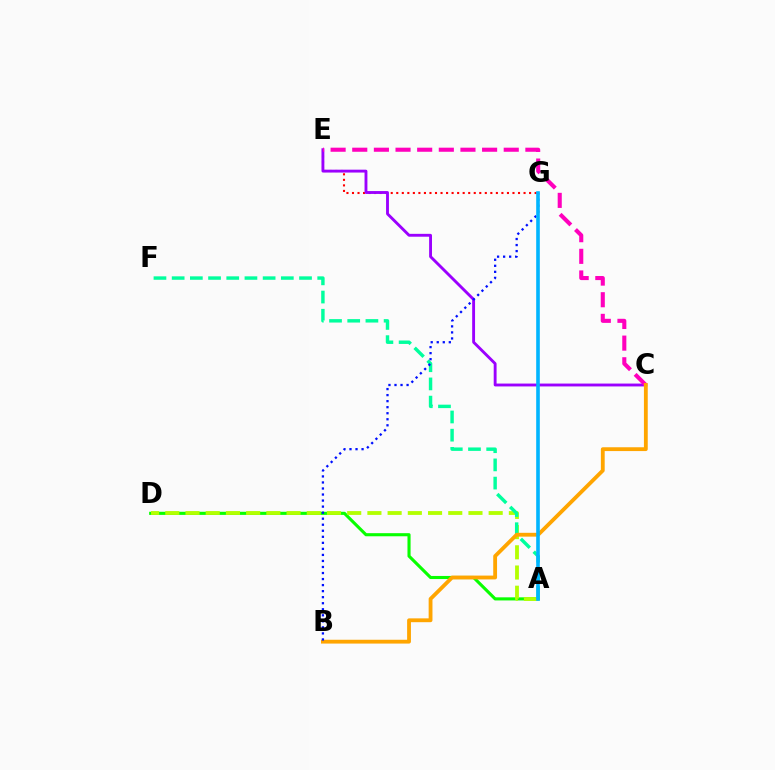{('E', 'G'): [{'color': '#ff0000', 'line_style': 'dotted', 'thickness': 1.5}], ('A', 'D'): [{'color': '#08ff00', 'line_style': 'solid', 'thickness': 2.24}, {'color': '#b3ff00', 'line_style': 'dashed', 'thickness': 2.75}], ('C', 'E'): [{'color': '#9b00ff', 'line_style': 'solid', 'thickness': 2.07}, {'color': '#ff00bd', 'line_style': 'dashed', 'thickness': 2.94}], ('A', 'F'): [{'color': '#00ff9d', 'line_style': 'dashed', 'thickness': 2.47}], ('B', 'C'): [{'color': '#ffa500', 'line_style': 'solid', 'thickness': 2.75}], ('B', 'G'): [{'color': '#0010ff', 'line_style': 'dotted', 'thickness': 1.64}], ('A', 'G'): [{'color': '#00b5ff', 'line_style': 'solid', 'thickness': 2.6}]}